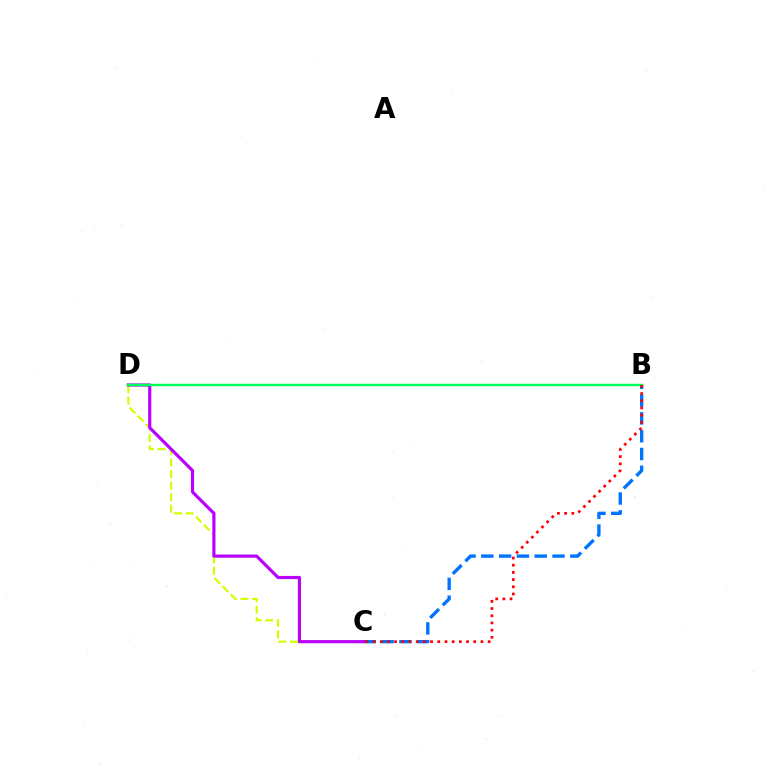{('C', 'D'): [{'color': '#d1ff00', 'line_style': 'dashed', 'thickness': 1.57}, {'color': '#b900ff', 'line_style': 'solid', 'thickness': 2.27}], ('B', 'C'): [{'color': '#0074ff', 'line_style': 'dashed', 'thickness': 2.42}, {'color': '#ff0000', 'line_style': 'dotted', 'thickness': 1.95}], ('B', 'D'): [{'color': '#00ff5c', 'line_style': 'solid', 'thickness': 1.77}]}